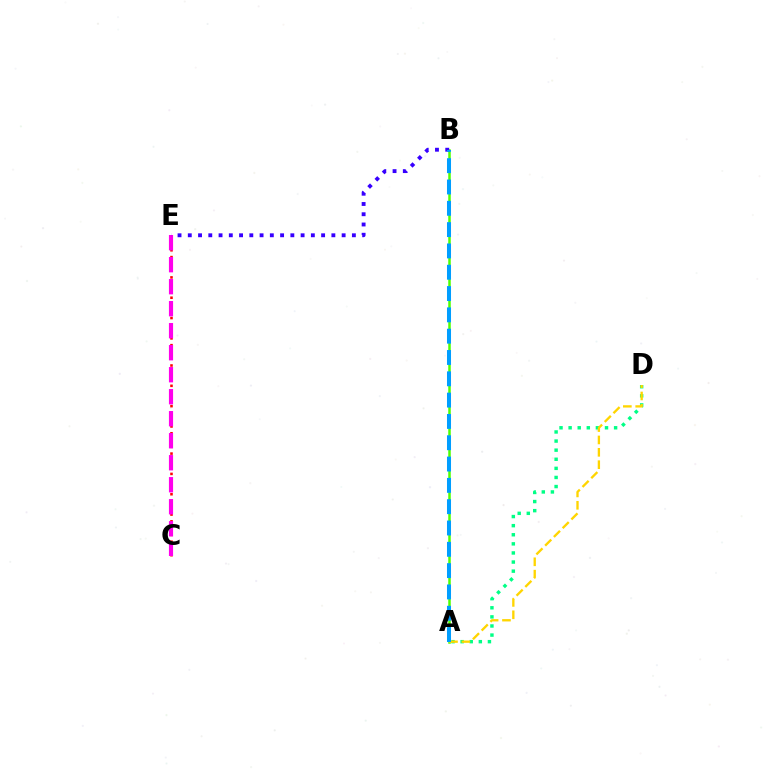{('C', 'E'): [{'color': '#ff0000', 'line_style': 'dotted', 'thickness': 1.84}, {'color': '#ff00ed', 'line_style': 'dashed', 'thickness': 2.99}], ('A', 'D'): [{'color': '#00ff86', 'line_style': 'dotted', 'thickness': 2.47}, {'color': '#ffd500', 'line_style': 'dashed', 'thickness': 1.68}], ('A', 'B'): [{'color': '#4fff00', 'line_style': 'solid', 'thickness': 1.8}, {'color': '#009eff', 'line_style': 'dashed', 'thickness': 2.9}], ('B', 'E'): [{'color': '#3700ff', 'line_style': 'dotted', 'thickness': 2.79}]}